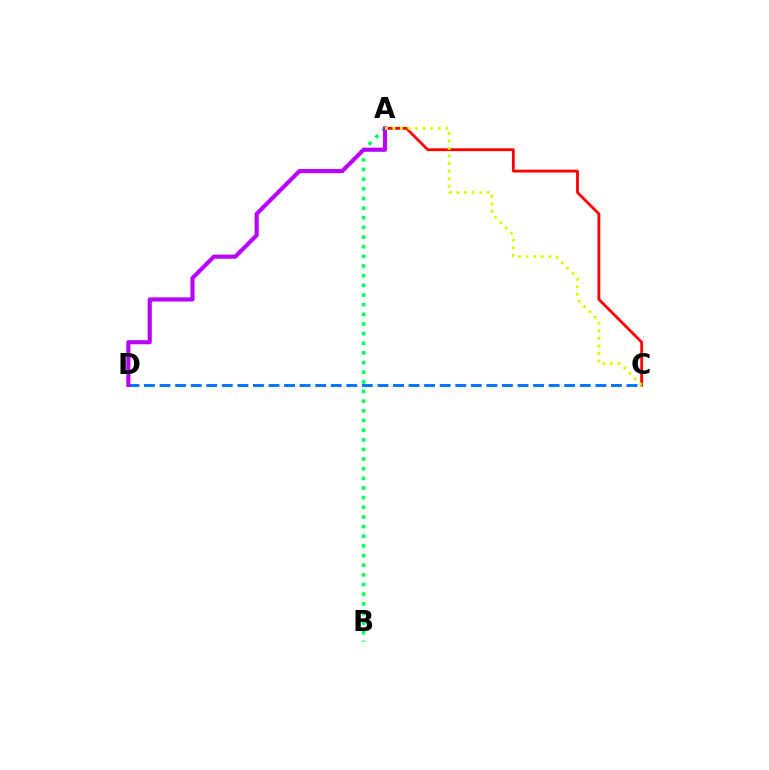{('A', 'C'): [{'color': '#ff0000', 'line_style': 'solid', 'thickness': 2.02}, {'color': '#d1ff00', 'line_style': 'dotted', 'thickness': 2.05}], ('A', 'B'): [{'color': '#00ff5c', 'line_style': 'dotted', 'thickness': 2.62}], ('C', 'D'): [{'color': '#0074ff', 'line_style': 'dashed', 'thickness': 2.11}], ('A', 'D'): [{'color': '#b900ff', 'line_style': 'solid', 'thickness': 2.96}]}